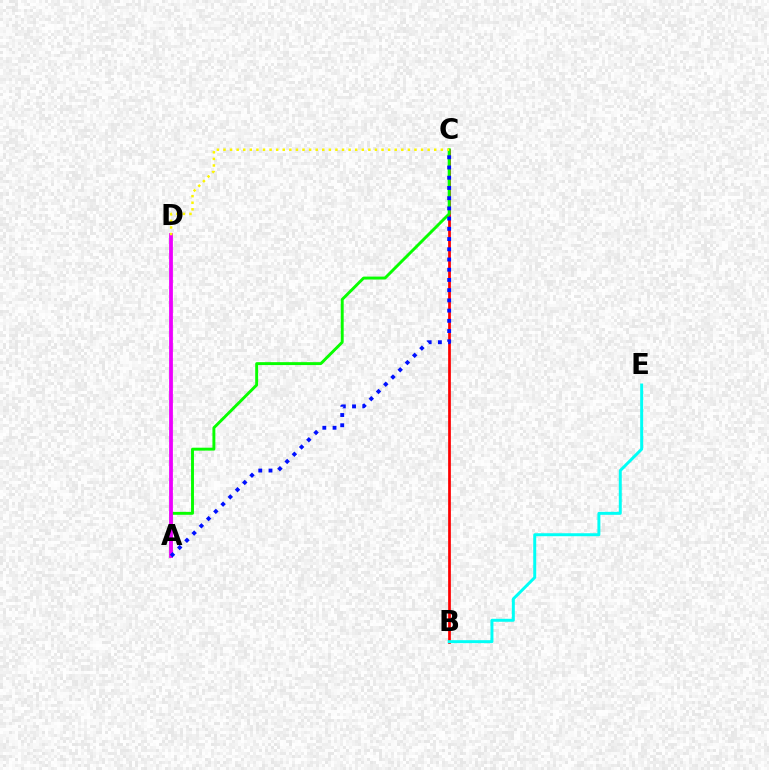{('B', 'C'): [{'color': '#ff0000', 'line_style': 'solid', 'thickness': 1.96}], ('A', 'C'): [{'color': '#08ff00', 'line_style': 'solid', 'thickness': 2.1}, {'color': '#0010ff', 'line_style': 'dotted', 'thickness': 2.78}], ('A', 'D'): [{'color': '#ee00ff', 'line_style': 'solid', 'thickness': 2.73}], ('B', 'E'): [{'color': '#00fff6', 'line_style': 'solid', 'thickness': 2.14}], ('C', 'D'): [{'color': '#fcf500', 'line_style': 'dotted', 'thickness': 1.79}]}